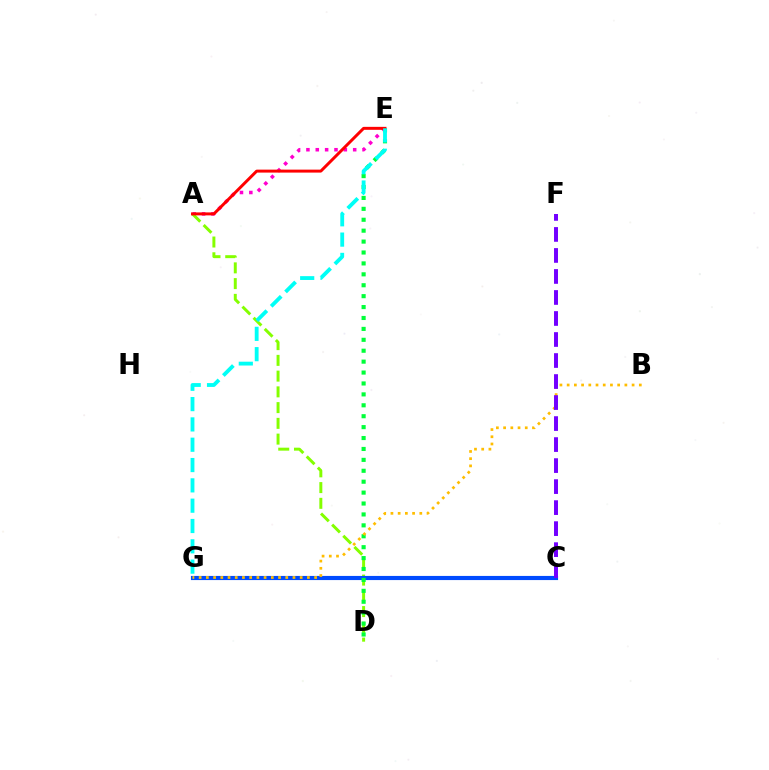{('A', 'E'): [{'color': '#ff00cf', 'line_style': 'dotted', 'thickness': 2.54}, {'color': '#ff0000', 'line_style': 'solid', 'thickness': 2.13}], ('A', 'D'): [{'color': '#84ff00', 'line_style': 'dashed', 'thickness': 2.14}], ('C', 'G'): [{'color': '#004bff', 'line_style': 'solid', 'thickness': 2.98}], ('D', 'E'): [{'color': '#00ff39', 'line_style': 'dotted', 'thickness': 2.97}], ('B', 'G'): [{'color': '#ffbd00', 'line_style': 'dotted', 'thickness': 1.96}], ('E', 'G'): [{'color': '#00fff6', 'line_style': 'dashed', 'thickness': 2.76}], ('C', 'F'): [{'color': '#7200ff', 'line_style': 'dashed', 'thickness': 2.85}]}